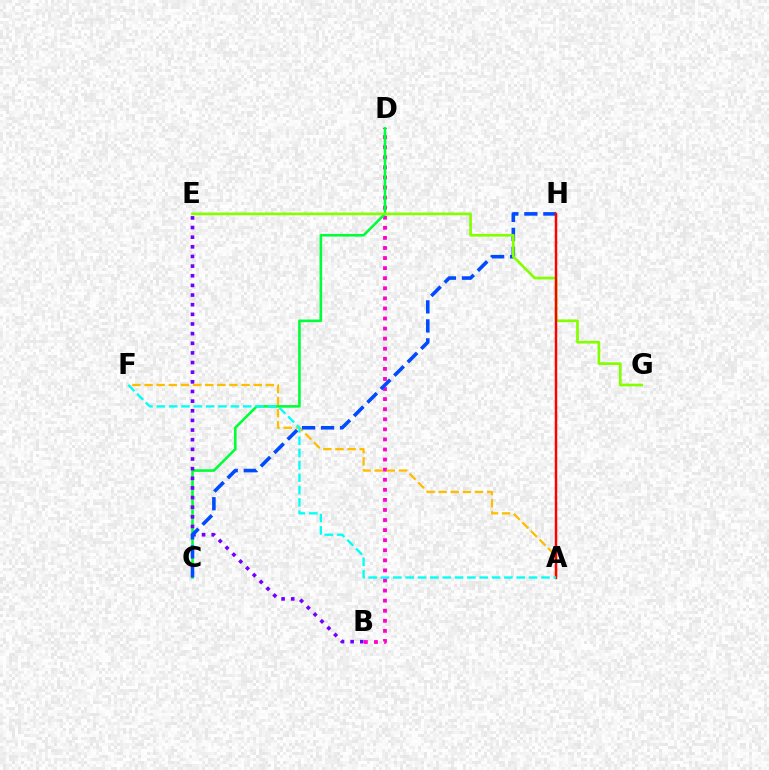{('B', 'D'): [{'color': '#ff00cf', 'line_style': 'dotted', 'thickness': 2.74}], ('A', 'F'): [{'color': '#ffbd00', 'line_style': 'dashed', 'thickness': 1.65}, {'color': '#00fff6', 'line_style': 'dashed', 'thickness': 1.68}], ('C', 'D'): [{'color': '#00ff39', 'line_style': 'solid', 'thickness': 1.88}], ('B', 'E'): [{'color': '#7200ff', 'line_style': 'dotted', 'thickness': 2.62}], ('C', 'H'): [{'color': '#004bff', 'line_style': 'dashed', 'thickness': 2.58}], ('E', 'G'): [{'color': '#84ff00', 'line_style': 'solid', 'thickness': 1.95}], ('A', 'H'): [{'color': '#ff0000', 'line_style': 'solid', 'thickness': 1.77}]}